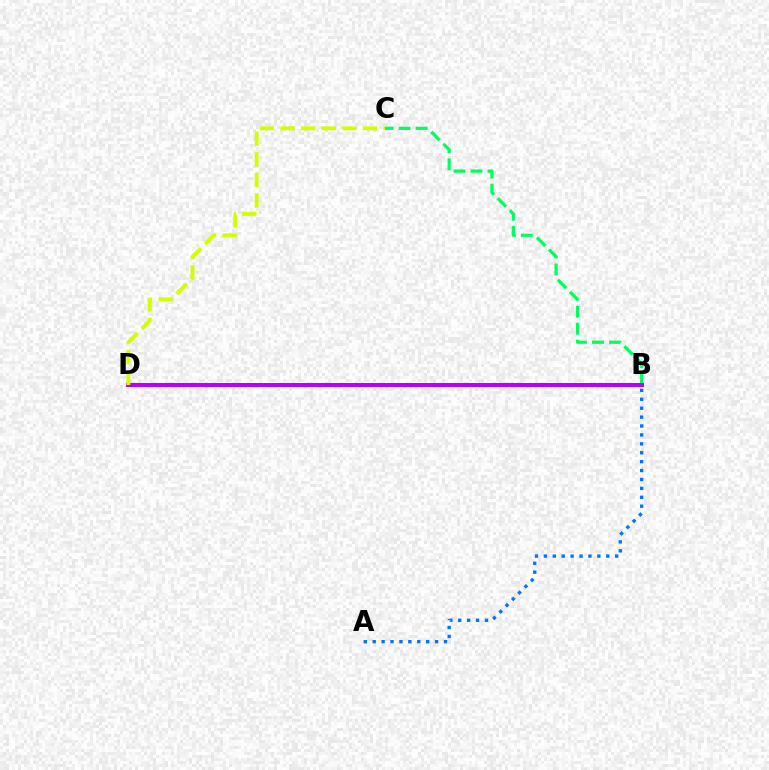{('B', 'D'): [{'color': '#ff0000', 'line_style': 'solid', 'thickness': 2.02}, {'color': '#b900ff', 'line_style': 'solid', 'thickness': 2.88}], ('B', 'C'): [{'color': '#00ff5c', 'line_style': 'dashed', 'thickness': 2.31}], ('A', 'B'): [{'color': '#0074ff', 'line_style': 'dotted', 'thickness': 2.42}], ('C', 'D'): [{'color': '#d1ff00', 'line_style': 'dashed', 'thickness': 2.8}]}